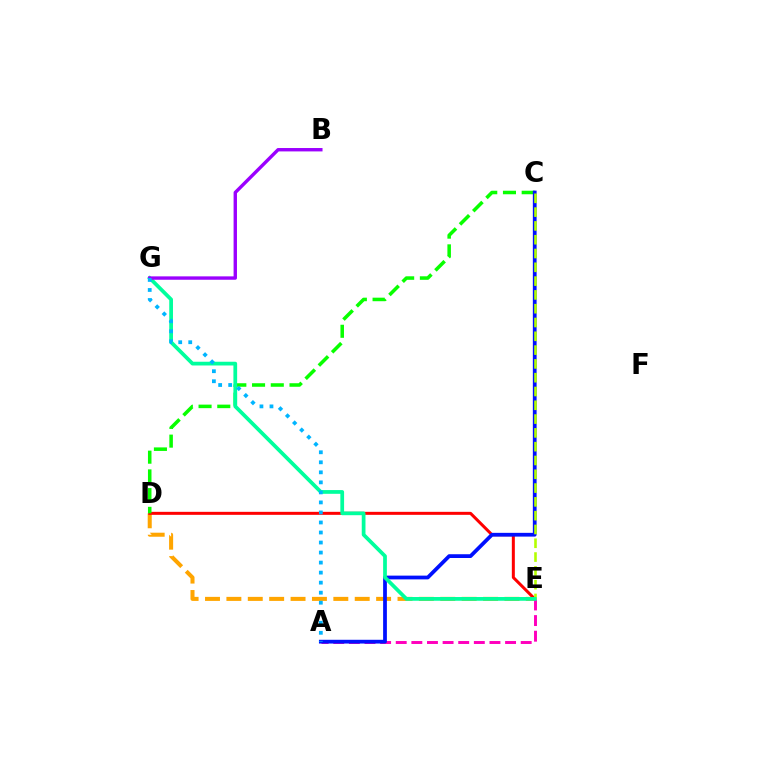{('D', 'E'): [{'color': '#ffa500', 'line_style': 'dashed', 'thickness': 2.91}, {'color': '#ff0000', 'line_style': 'solid', 'thickness': 2.16}], ('A', 'E'): [{'color': '#ff00bd', 'line_style': 'dashed', 'thickness': 2.12}], ('C', 'D'): [{'color': '#08ff00', 'line_style': 'dashed', 'thickness': 2.54}], ('A', 'C'): [{'color': '#0010ff', 'line_style': 'solid', 'thickness': 2.71}], ('C', 'E'): [{'color': '#b3ff00', 'line_style': 'dashed', 'thickness': 1.87}], ('E', 'G'): [{'color': '#00ff9d', 'line_style': 'solid', 'thickness': 2.69}], ('B', 'G'): [{'color': '#9b00ff', 'line_style': 'solid', 'thickness': 2.44}], ('A', 'G'): [{'color': '#00b5ff', 'line_style': 'dotted', 'thickness': 2.72}]}